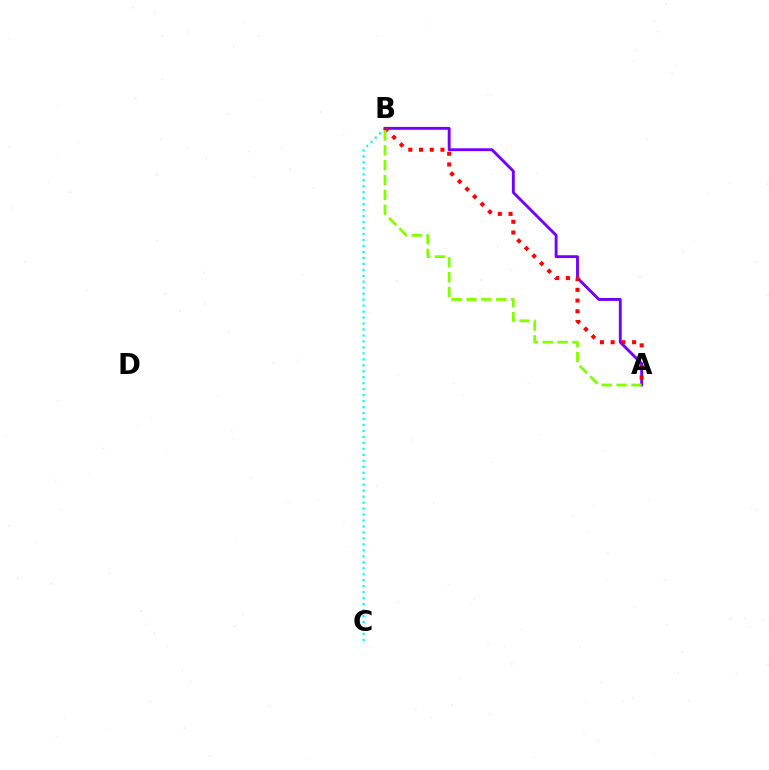{('B', 'C'): [{'color': '#00fff6', 'line_style': 'dotted', 'thickness': 1.62}], ('A', 'B'): [{'color': '#7200ff', 'line_style': 'solid', 'thickness': 2.07}, {'color': '#ff0000', 'line_style': 'dotted', 'thickness': 2.91}, {'color': '#84ff00', 'line_style': 'dashed', 'thickness': 2.02}]}